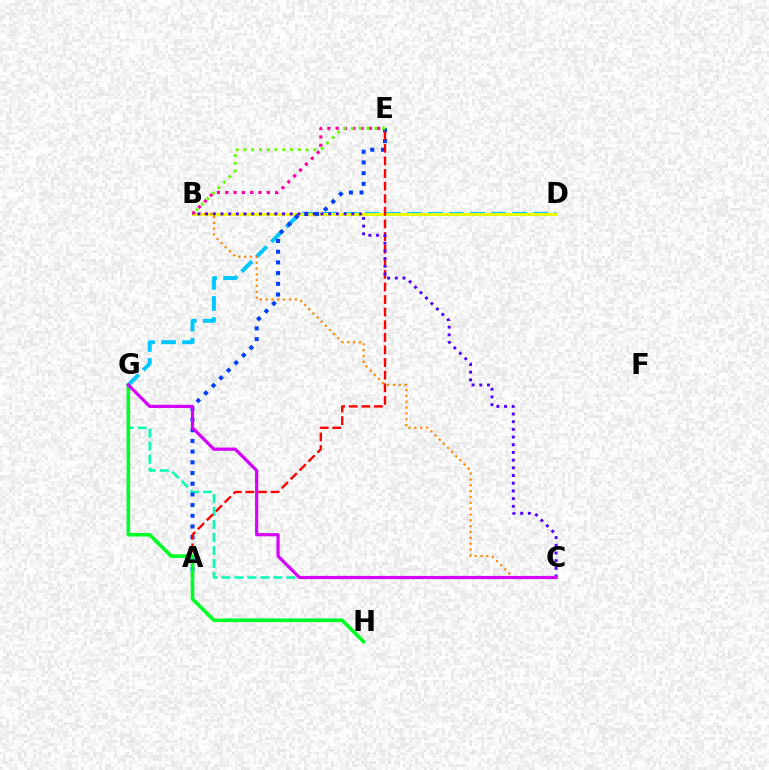{('D', 'G'): [{'color': '#00c7ff', 'line_style': 'dashed', 'thickness': 2.86}], ('B', 'D'): [{'color': '#eeff00', 'line_style': 'solid', 'thickness': 2.07}], ('C', 'G'): [{'color': '#00ffaf', 'line_style': 'dashed', 'thickness': 1.77}, {'color': '#d600ff', 'line_style': 'solid', 'thickness': 2.3}], ('A', 'E'): [{'color': '#003fff', 'line_style': 'dotted', 'thickness': 2.91}, {'color': '#ff0000', 'line_style': 'dashed', 'thickness': 1.71}], ('B', 'C'): [{'color': '#ff8800', 'line_style': 'dotted', 'thickness': 1.59}, {'color': '#4f00ff', 'line_style': 'dotted', 'thickness': 2.09}], ('B', 'E'): [{'color': '#ff00a0', 'line_style': 'dotted', 'thickness': 2.26}, {'color': '#66ff00', 'line_style': 'dotted', 'thickness': 2.11}], ('G', 'H'): [{'color': '#00ff27', 'line_style': 'solid', 'thickness': 2.61}]}